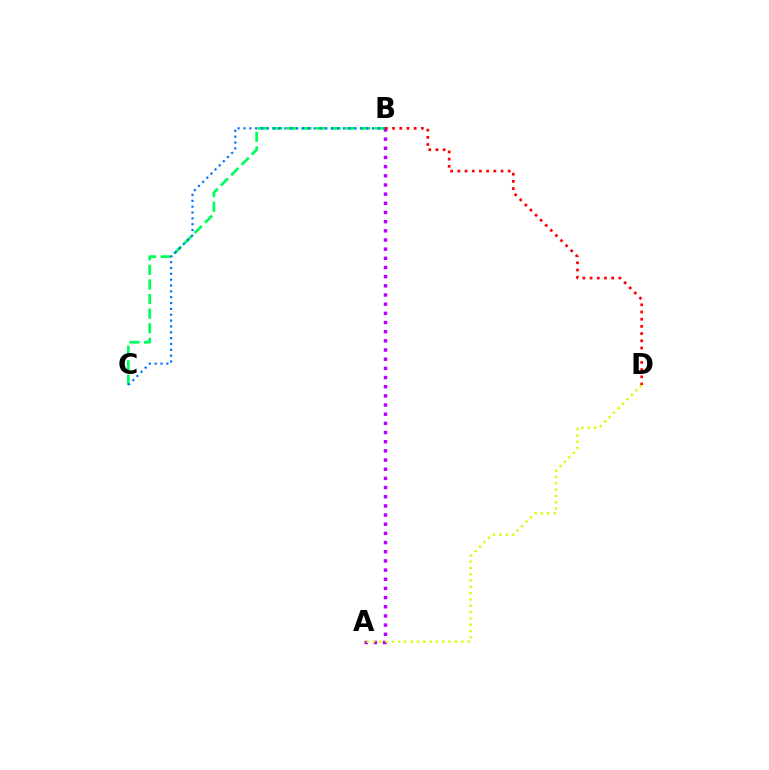{('B', 'C'): [{'color': '#00ff5c', 'line_style': 'dashed', 'thickness': 1.98}, {'color': '#0074ff', 'line_style': 'dotted', 'thickness': 1.59}], ('A', 'B'): [{'color': '#b900ff', 'line_style': 'dotted', 'thickness': 2.49}], ('A', 'D'): [{'color': '#d1ff00', 'line_style': 'dotted', 'thickness': 1.71}], ('B', 'D'): [{'color': '#ff0000', 'line_style': 'dotted', 'thickness': 1.96}]}